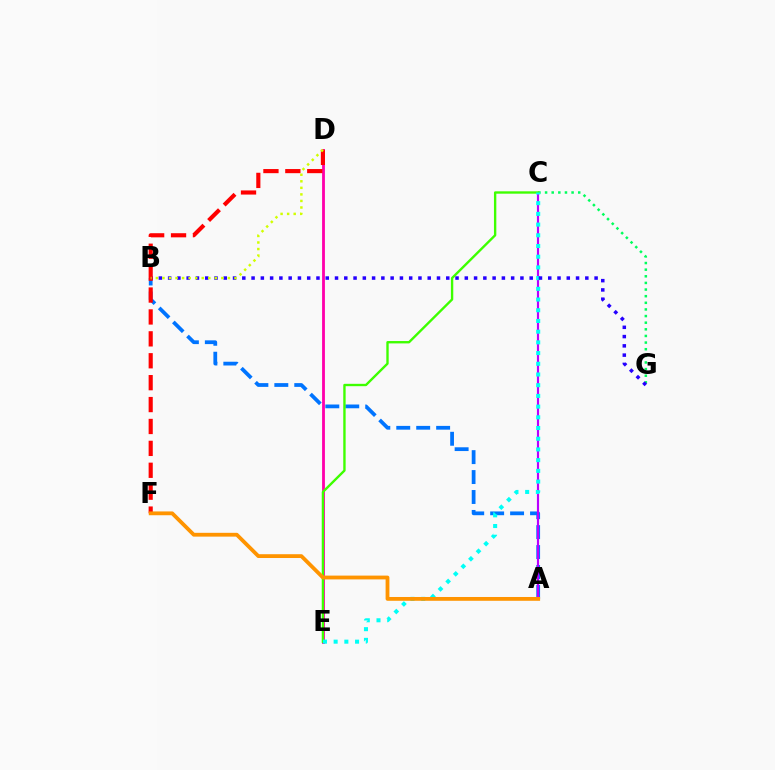{('D', 'E'): [{'color': '#ff00ac', 'line_style': 'solid', 'thickness': 2.03}], ('A', 'B'): [{'color': '#0074ff', 'line_style': 'dashed', 'thickness': 2.71}], ('C', 'G'): [{'color': '#00ff5c', 'line_style': 'dotted', 'thickness': 1.8}], ('A', 'C'): [{'color': '#b900ff', 'line_style': 'solid', 'thickness': 1.55}], ('C', 'E'): [{'color': '#3dff00', 'line_style': 'solid', 'thickness': 1.71}, {'color': '#00fff6', 'line_style': 'dotted', 'thickness': 2.91}], ('B', 'G'): [{'color': '#2500ff', 'line_style': 'dotted', 'thickness': 2.52}], ('D', 'F'): [{'color': '#ff0000', 'line_style': 'dashed', 'thickness': 2.98}], ('B', 'D'): [{'color': '#d1ff00', 'line_style': 'dotted', 'thickness': 1.78}], ('A', 'F'): [{'color': '#ff9400', 'line_style': 'solid', 'thickness': 2.74}]}